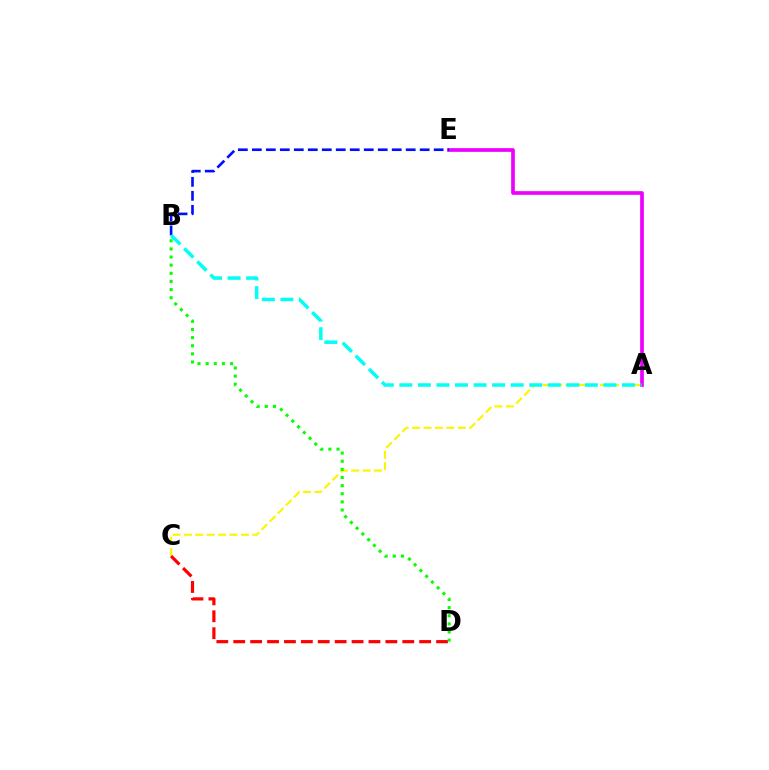{('A', 'C'): [{'color': '#fcf500', 'line_style': 'dashed', 'thickness': 1.55}], ('A', 'E'): [{'color': '#ee00ff', 'line_style': 'solid', 'thickness': 2.65}], ('B', 'E'): [{'color': '#0010ff', 'line_style': 'dashed', 'thickness': 1.9}], ('C', 'D'): [{'color': '#ff0000', 'line_style': 'dashed', 'thickness': 2.3}], ('B', 'D'): [{'color': '#08ff00', 'line_style': 'dotted', 'thickness': 2.21}], ('A', 'B'): [{'color': '#00fff6', 'line_style': 'dashed', 'thickness': 2.52}]}